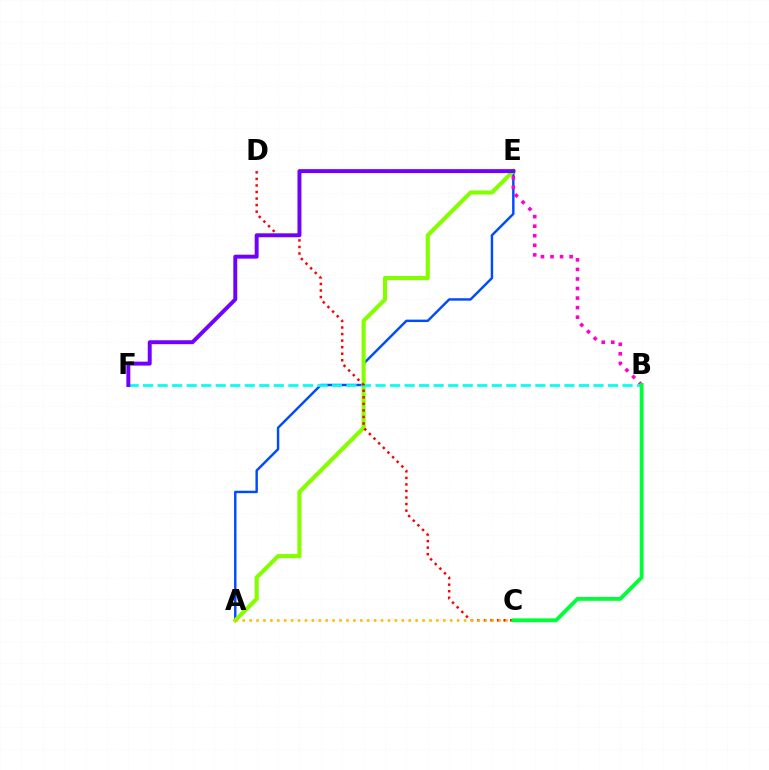{('A', 'E'): [{'color': '#004bff', 'line_style': 'solid', 'thickness': 1.76}, {'color': '#84ff00', 'line_style': 'solid', 'thickness': 2.96}], ('B', 'E'): [{'color': '#ff00cf', 'line_style': 'dotted', 'thickness': 2.6}], ('B', 'F'): [{'color': '#00fff6', 'line_style': 'dashed', 'thickness': 1.97}], ('C', 'D'): [{'color': '#ff0000', 'line_style': 'dotted', 'thickness': 1.78}], ('E', 'F'): [{'color': '#7200ff', 'line_style': 'solid', 'thickness': 2.83}], ('A', 'C'): [{'color': '#ffbd00', 'line_style': 'dotted', 'thickness': 1.88}], ('B', 'C'): [{'color': '#00ff39', 'line_style': 'solid', 'thickness': 2.78}]}